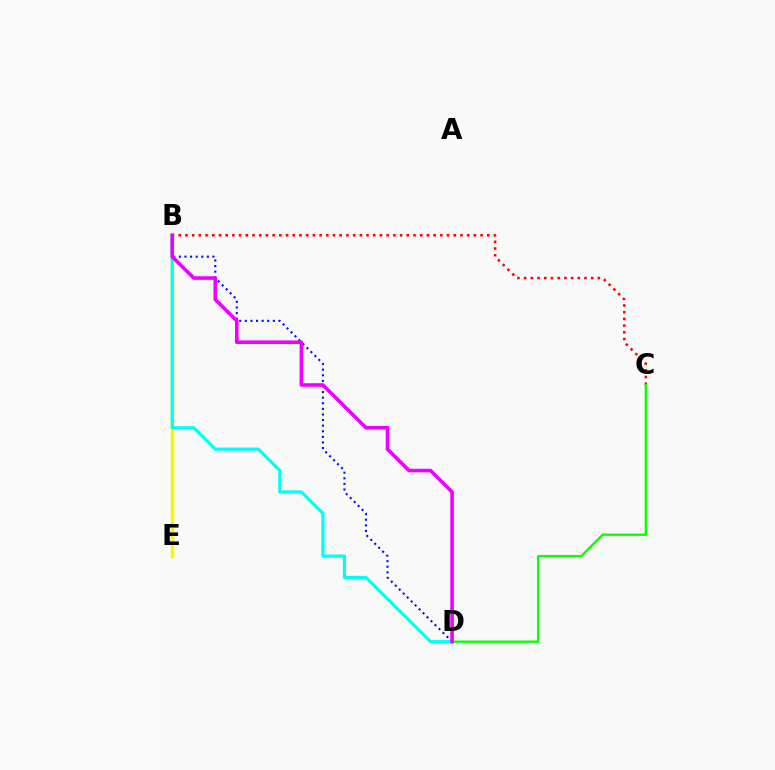{('B', 'D'): [{'color': '#0010ff', 'line_style': 'dotted', 'thickness': 1.52}, {'color': '#00fff6', 'line_style': 'solid', 'thickness': 2.31}, {'color': '#ee00ff', 'line_style': 'solid', 'thickness': 2.58}], ('B', 'E'): [{'color': '#fcf500', 'line_style': 'solid', 'thickness': 2.52}], ('B', 'C'): [{'color': '#ff0000', 'line_style': 'dotted', 'thickness': 1.82}], ('C', 'D'): [{'color': '#08ff00', 'line_style': 'solid', 'thickness': 1.68}]}